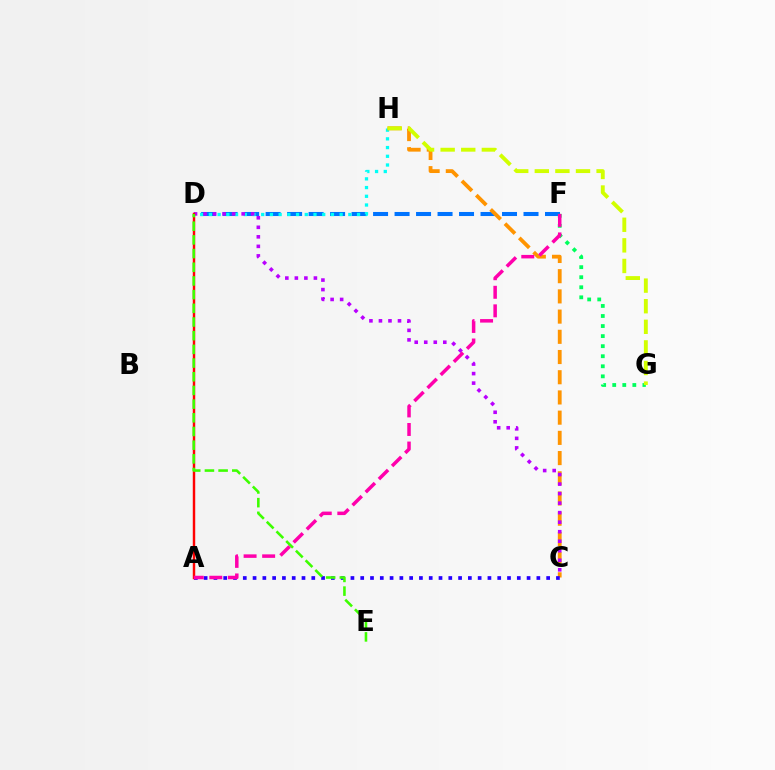{('D', 'F'): [{'color': '#0074ff', 'line_style': 'dashed', 'thickness': 2.92}], ('F', 'G'): [{'color': '#00ff5c', 'line_style': 'dotted', 'thickness': 2.73}], ('D', 'H'): [{'color': '#00fff6', 'line_style': 'dotted', 'thickness': 2.37}], ('C', 'H'): [{'color': '#ff9400', 'line_style': 'dashed', 'thickness': 2.75}], ('A', 'C'): [{'color': '#2500ff', 'line_style': 'dotted', 'thickness': 2.66}], ('G', 'H'): [{'color': '#d1ff00', 'line_style': 'dashed', 'thickness': 2.8}], ('C', 'D'): [{'color': '#b900ff', 'line_style': 'dotted', 'thickness': 2.59}], ('A', 'D'): [{'color': '#ff0000', 'line_style': 'solid', 'thickness': 1.76}], ('A', 'F'): [{'color': '#ff00ac', 'line_style': 'dashed', 'thickness': 2.52}], ('D', 'E'): [{'color': '#3dff00', 'line_style': 'dashed', 'thickness': 1.86}]}